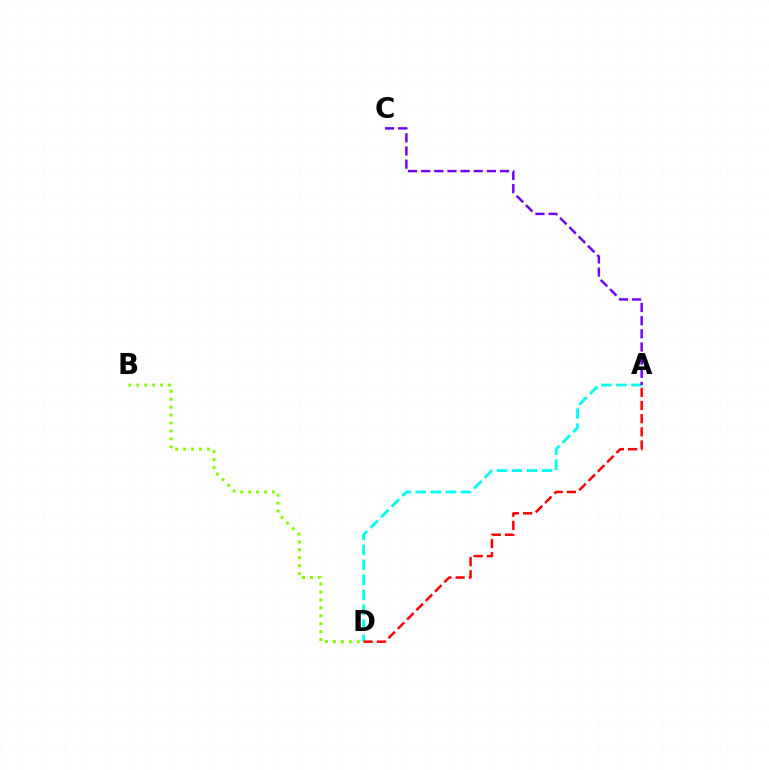{('A', 'D'): [{'color': '#00fff6', 'line_style': 'dashed', 'thickness': 2.04}, {'color': '#ff0000', 'line_style': 'dashed', 'thickness': 1.79}], ('A', 'C'): [{'color': '#7200ff', 'line_style': 'dashed', 'thickness': 1.79}], ('B', 'D'): [{'color': '#84ff00', 'line_style': 'dotted', 'thickness': 2.16}]}